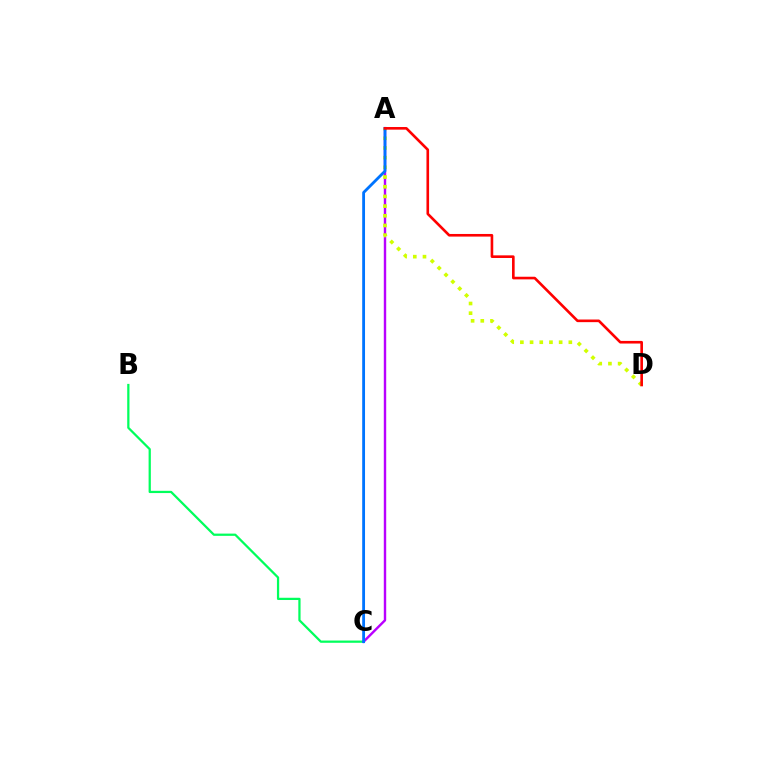{('B', 'C'): [{'color': '#00ff5c', 'line_style': 'solid', 'thickness': 1.62}], ('A', 'C'): [{'color': '#b900ff', 'line_style': 'solid', 'thickness': 1.74}, {'color': '#0074ff', 'line_style': 'solid', 'thickness': 2.03}], ('A', 'D'): [{'color': '#d1ff00', 'line_style': 'dotted', 'thickness': 2.63}, {'color': '#ff0000', 'line_style': 'solid', 'thickness': 1.89}]}